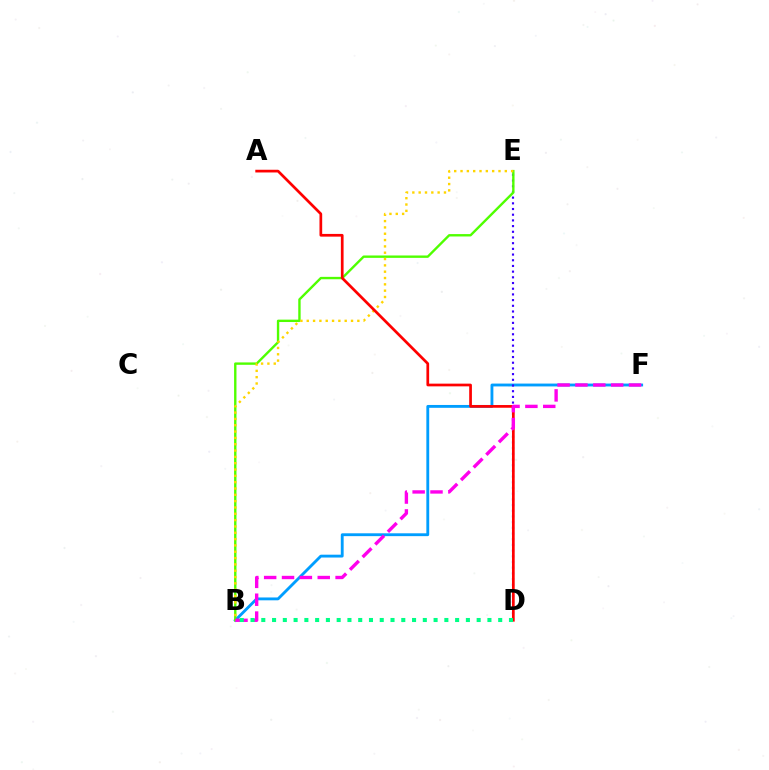{('B', 'F'): [{'color': '#009eff', 'line_style': 'solid', 'thickness': 2.05}, {'color': '#ff00ed', 'line_style': 'dashed', 'thickness': 2.43}], ('D', 'E'): [{'color': '#3700ff', 'line_style': 'dotted', 'thickness': 1.55}], ('B', 'E'): [{'color': '#4fff00', 'line_style': 'solid', 'thickness': 1.72}, {'color': '#ffd500', 'line_style': 'dotted', 'thickness': 1.72}], ('A', 'D'): [{'color': '#ff0000', 'line_style': 'solid', 'thickness': 1.95}], ('B', 'D'): [{'color': '#00ff86', 'line_style': 'dotted', 'thickness': 2.93}]}